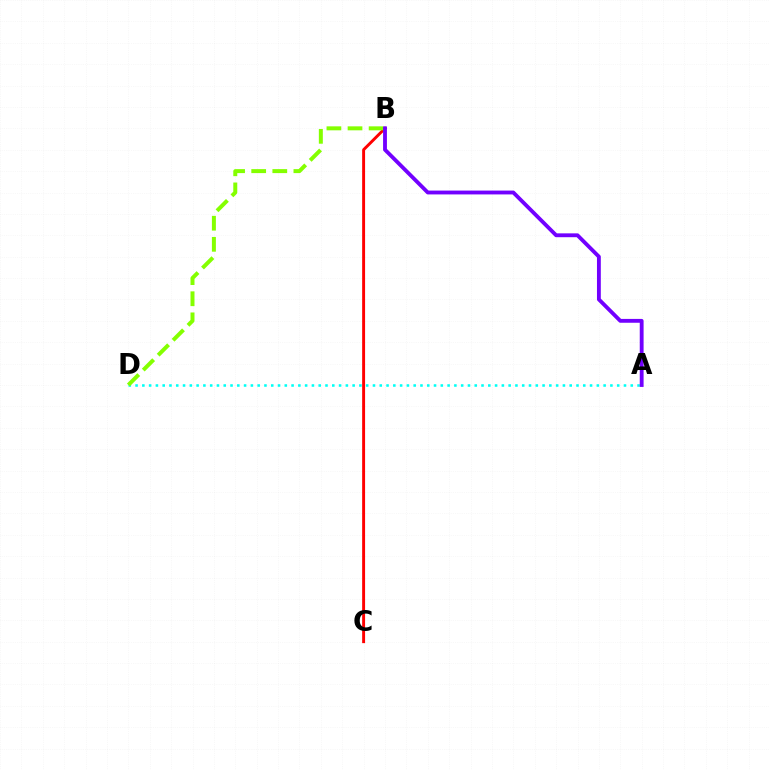{('B', 'C'): [{'color': '#ff0000', 'line_style': 'solid', 'thickness': 2.11}], ('A', 'D'): [{'color': '#00fff6', 'line_style': 'dotted', 'thickness': 1.84}], ('B', 'D'): [{'color': '#84ff00', 'line_style': 'dashed', 'thickness': 2.87}], ('A', 'B'): [{'color': '#7200ff', 'line_style': 'solid', 'thickness': 2.77}]}